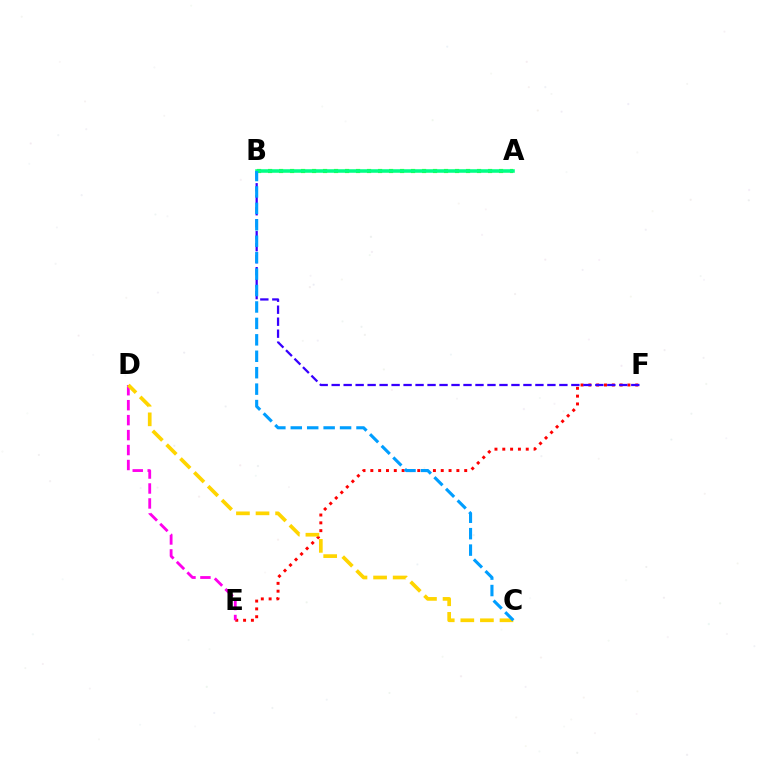{('E', 'F'): [{'color': '#ff0000', 'line_style': 'dotted', 'thickness': 2.13}], ('D', 'E'): [{'color': '#ff00ed', 'line_style': 'dashed', 'thickness': 2.03}], ('C', 'D'): [{'color': '#ffd500', 'line_style': 'dashed', 'thickness': 2.66}], ('B', 'F'): [{'color': '#3700ff', 'line_style': 'dashed', 'thickness': 1.63}], ('A', 'B'): [{'color': '#4fff00', 'line_style': 'dotted', 'thickness': 2.99}, {'color': '#00ff86', 'line_style': 'solid', 'thickness': 2.55}], ('B', 'C'): [{'color': '#009eff', 'line_style': 'dashed', 'thickness': 2.23}]}